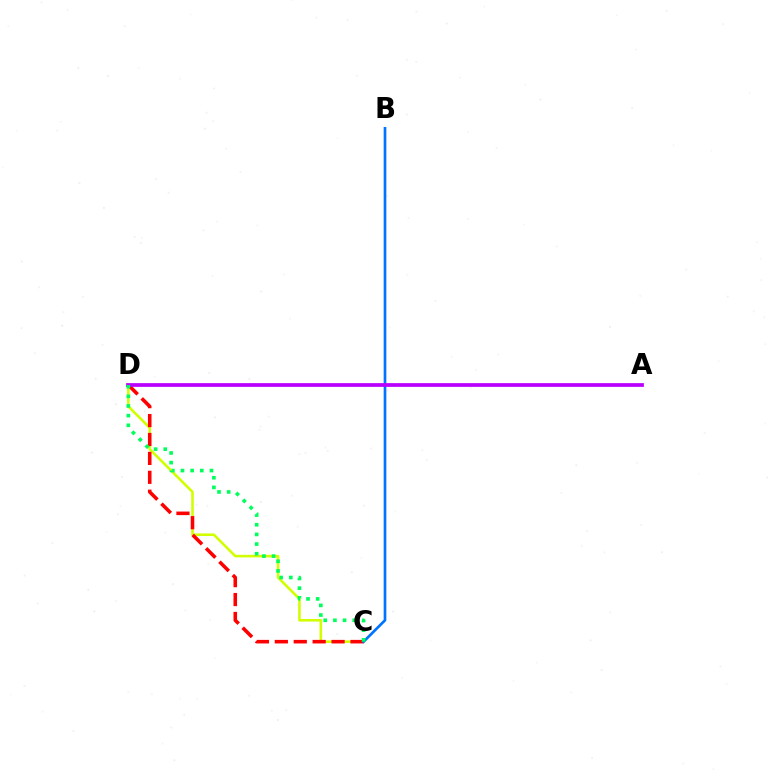{('C', 'D'): [{'color': '#d1ff00', 'line_style': 'solid', 'thickness': 1.86}, {'color': '#ff0000', 'line_style': 'dashed', 'thickness': 2.57}, {'color': '#00ff5c', 'line_style': 'dotted', 'thickness': 2.62}], ('B', 'C'): [{'color': '#0074ff', 'line_style': 'solid', 'thickness': 1.93}], ('A', 'D'): [{'color': '#b900ff', 'line_style': 'solid', 'thickness': 2.69}]}